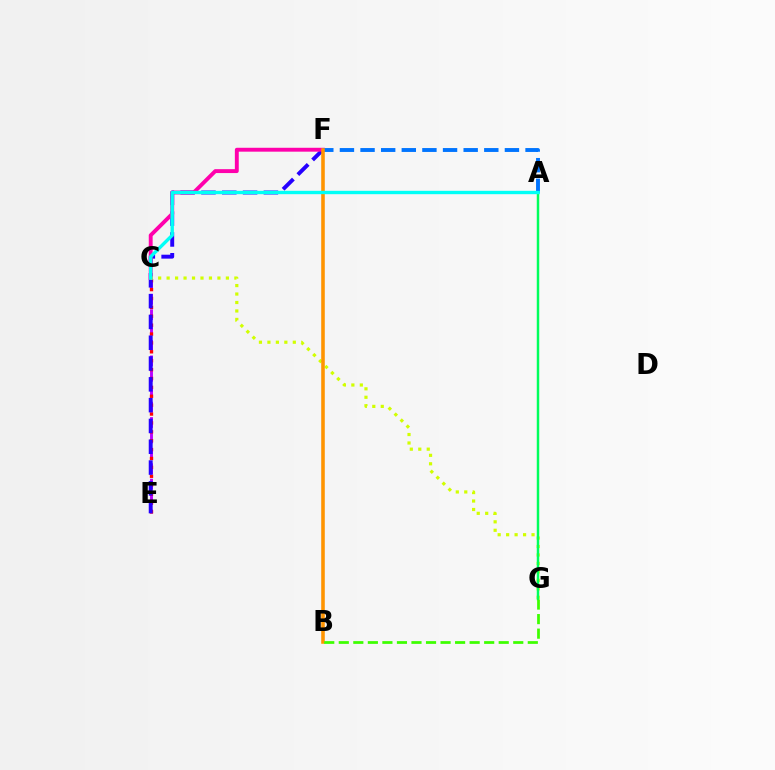{('C', 'E'): [{'color': '#b900ff', 'line_style': 'dashed', 'thickness': 2.09}, {'color': '#ff0000', 'line_style': 'dotted', 'thickness': 2.42}], ('E', 'F'): [{'color': '#2500ff', 'line_style': 'dashed', 'thickness': 2.83}], ('C', 'F'): [{'color': '#ff00ac', 'line_style': 'solid', 'thickness': 2.8}], ('A', 'F'): [{'color': '#0074ff', 'line_style': 'dashed', 'thickness': 2.8}], ('C', 'G'): [{'color': '#d1ff00', 'line_style': 'dotted', 'thickness': 2.3}], ('B', 'F'): [{'color': '#ff9400', 'line_style': 'solid', 'thickness': 2.57}], ('A', 'G'): [{'color': '#00ff5c', 'line_style': 'solid', 'thickness': 1.78}], ('B', 'G'): [{'color': '#3dff00', 'line_style': 'dashed', 'thickness': 1.98}], ('A', 'C'): [{'color': '#00fff6', 'line_style': 'solid', 'thickness': 2.42}]}